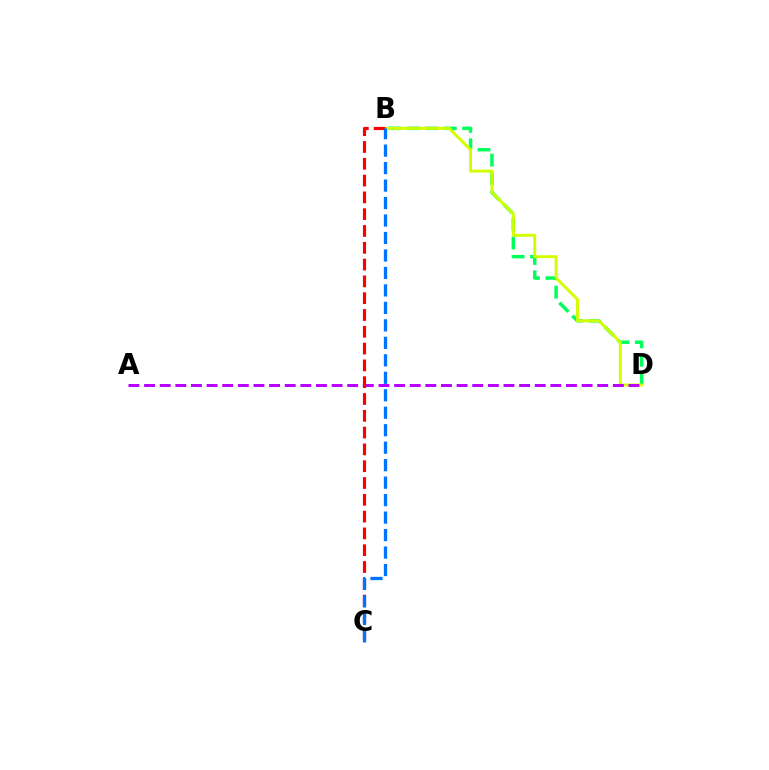{('B', 'D'): [{'color': '#00ff5c', 'line_style': 'dashed', 'thickness': 2.5}, {'color': '#d1ff00', 'line_style': 'solid', 'thickness': 2.11}], ('A', 'D'): [{'color': '#b900ff', 'line_style': 'dashed', 'thickness': 2.12}], ('B', 'C'): [{'color': '#ff0000', 'line_style': 'dashed', 'thickness': 2.28}, {'color': '#0074ff', 'line_style': 'dashed', 'thickness': 2.37}]}